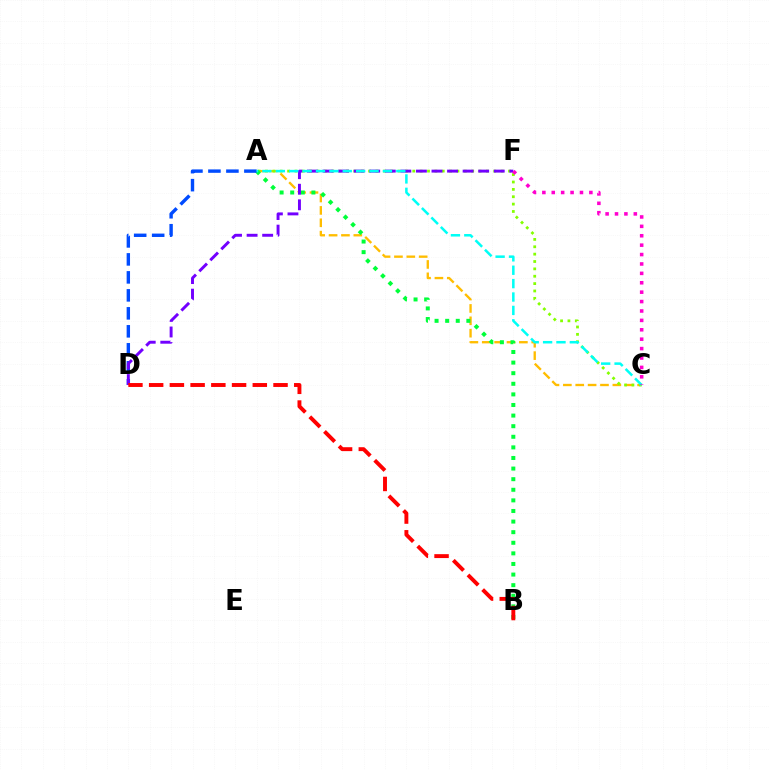{('A', 'C'): [{'color': '#ffbd00', 'line_style': 'dashed', 'thickness': 1.68}, {'color': '#84ff00', 'line_style': 'dotted', 'thickness': 2.0}, {'color': '#00fff6', 'line_style': 'dashed', 'thickness': 1.82}], ('A', 'B'): [{'color': '#00ff39', 'line_style': 'dotted', 'thickness': 2.88}], ('A', 'D'): [{'color': '#004bff', 'line_style': 'dashed', 'thickness': 2.44}], ('D', 'F'): [{'color': '#7200ff', 'line_style': 'dashed', 'thickness': 2.11}], ('B', 'D'): [{'color': '#ff0000', 'line_style': 'dashed', 'thickness': 2.82}], ('C', 'F'): [{'color': '#ff00cf', 'line_style': 'dotted', 'thickness': 2.55}]}